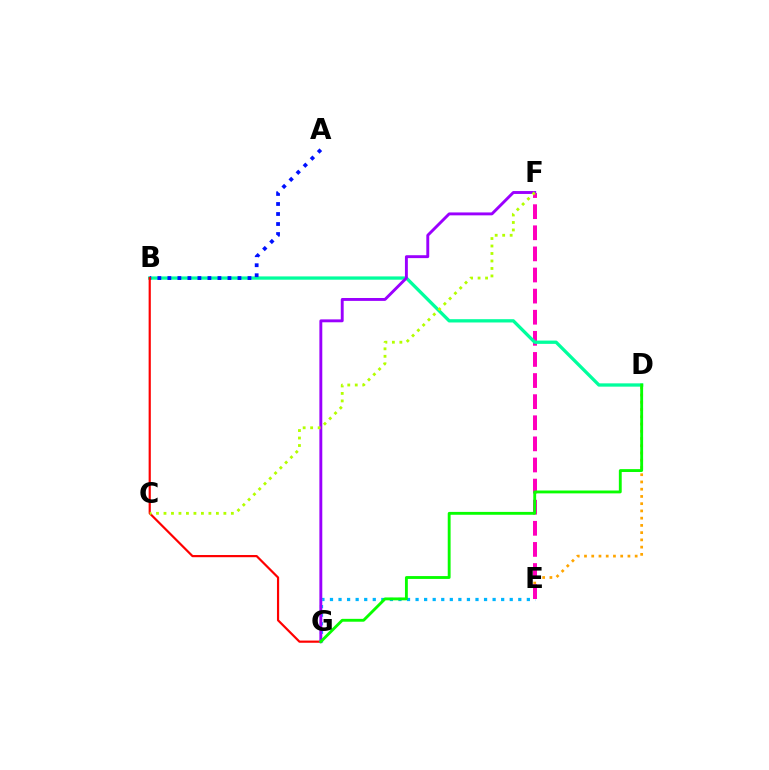{('D', 'E'): [{'color': '#ffa500', 'line_style': 'dotted', 'thickness': 1.97}], ('E', 'G'): [{'color': '#00b5ff', 'line_style': 'dotted', 'thickness': 2.33}], ('E', 'F'): [{'color': '#ff00bd', 'line_style': 'dashed', 'thickness': 2.87}], ('B', 'D'): [{'color': '#00ff9d', 'line_style': 'solid', 'thickness': 2.37}], ('A', 'B'): [{'color': '#0010ff', 'line_style': 'dotted', 'thickness': 2.72}], ('B', 'G'): [{'color': '#ff0000', 'line_style': 'solid', 'thickness': 1.58}], ('F', 'G'): [{'color': '#9b00ff', 'line_style': 'solid', 'thickness': 2.09}], ('C', 'F'): [{'color': '#b3ff00', 'line_style': 'dotted', 'thickness': 2.03}], ('D', 'G'): [{'color': '#08ff00', 'line_style': 'solid', 'thickness': 2.06}]}